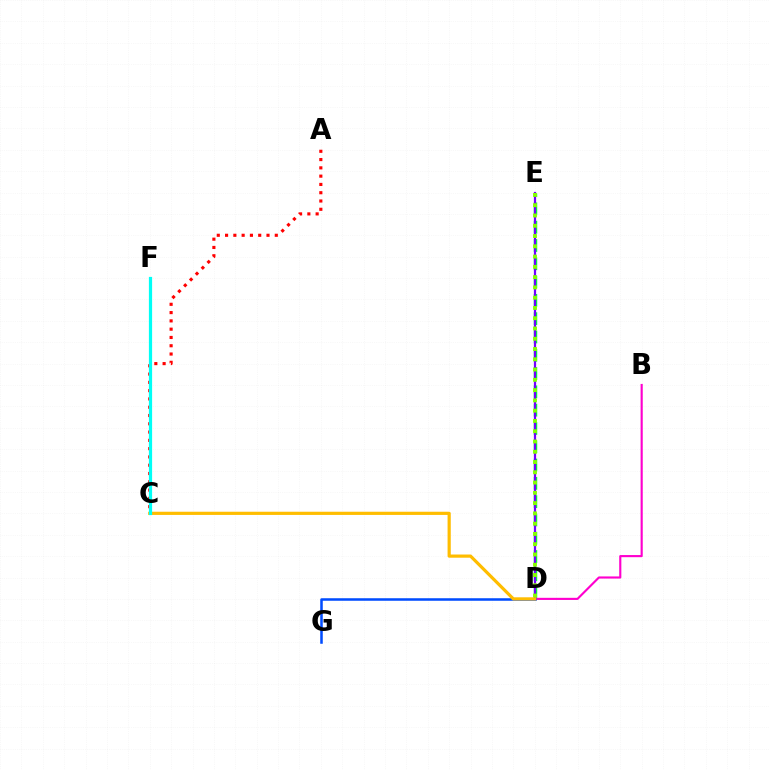{('A', 'C'): [{'color': '#ff0000', 'line_style': 'dotted', 'thickness': 2.25}], ('D', 'E'): [{'color': '#00ff39', 'line_style': 'dashed', 'thickness': 2.49}, {'color': '#7200ff', 'line_style': 'solid', 'thickness': 1.61}, {'color': '#84ff00', 'line_style': 'dotted', 'thickness': 2.79}], ('B', 'D'): [{'color': '#ff00cf', 'line_style': 'solid', 'thickness': 1.54}], ('D', 'G'): [{'color': '#004bff', 'line_style': 'solid', 'thickness': 1.83}], ('C', 'D'): [{'color': '#ffbd00', 'line_style': 'solid', 'thickness': 2.3}], ('C', 'F'): [{'color': '#00fff6', 'line_style': 'solid', 'thickness': 2.32}]}